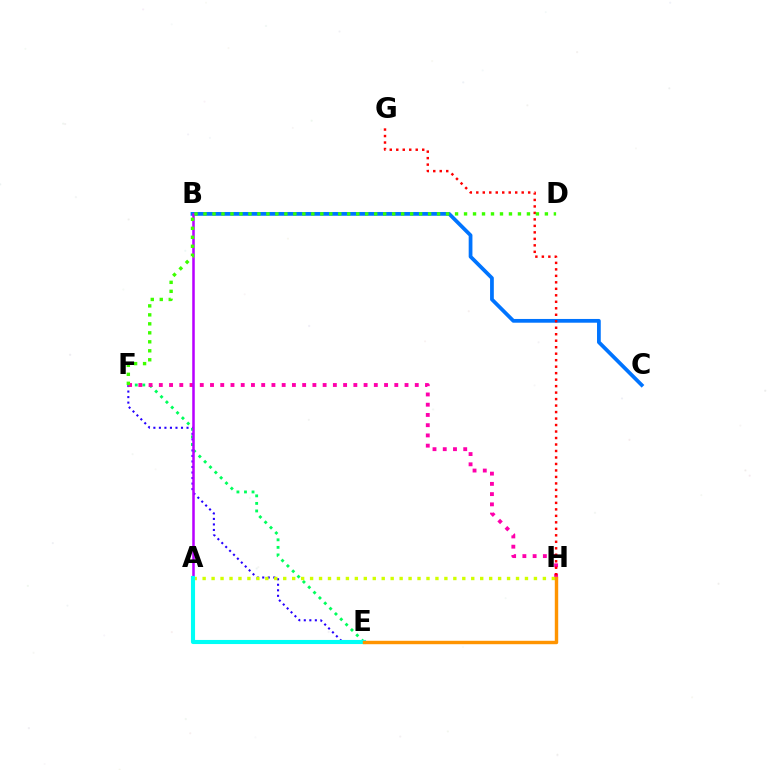{('E', 'F'): [{'color': '#2500ff', 'line_style': 'dotted', 'thickness': 1.5}, {'color': '#00ff5c', 'line_style': 'dotted', 'thickness': 2.05}], ('F', 'H'): [{'color': '#ff00ac', 'line_style': 'dotted', 'thickness': 2.78}], ('B', 'C'): [{'color': '#0074ff', 'line_style': 'solid', 'thickness': 2.7}], ('A', 'H'): [{'color': '#d1ff00', 'line_style': 'dotted', 'thickness': 2.43}], ('G', 'H'): [{'color': '#ff0000', 'line_style': 'dotted', 'thickness': 1.76}], ('A', 'B'): [{'color': '#b900ff', 'line_style': 'solid', 'thickness': 1.82}], ('A', 'E'): [{'color': '#00fff6', 'line_style': 'solid', 'thickness': 2.95}], ('E', 'H'): [{'color': '#ff9400', 'line_style': 'solid', 'thickness': 2.46}], ('D', 'F'): [{'color': '#3dff00', 'line_style': 'dotted', 'thickness': 2.44}]}